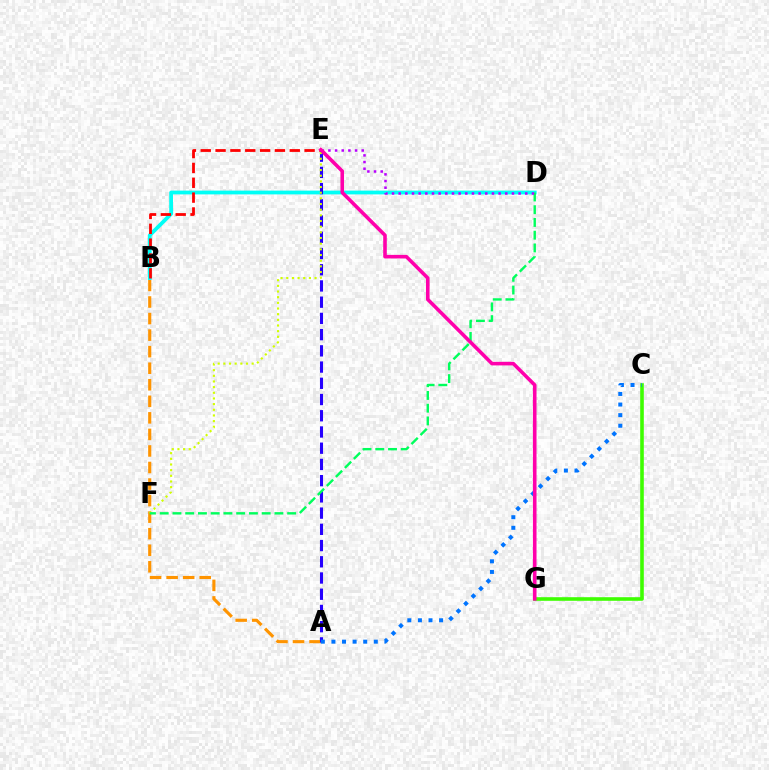{('A', 'B'): [{'color': '#ff9400', 'line_style': 'dashed', 'thickness': 2.25}], ('B', 'D'): [{'color': '#00fff6', 'line_style': 'solid', 'thickness': 2.72}], ('B', 'E'): [{'color': '#ff0000', 'line_style': 'dashed', 'thickness': 2.02}], ('A', 'E'): [{'color': '#2500ff', 'line_style': 'dashed', 'thickness': 2.2}], ('C', 'G'): [{'color': '#3dff00', 'line_style': 'solid', 'thickness': 2.59}], ('A', 'C'): [{'color': '#0074ff', 'line_style': 'dotted', 'thickness': 2.88}], ('E', 'F'): [{'color': '#d1ff00', 'line_style': 'dotted', 'thickness': 1.54}], ('D', 'F'): [{'color': '#00ff5c', 'line_style': 'dashed', 'thickness': 1.73}], ('D', 'E'): [{'color': '#b900ff', 'line_style': 'dotted', 'thickness': 1.81}], ('E', 'G'): [{'color': '#ff00ac', 'line_style': 'solid', 'thickness': 2.58}]}